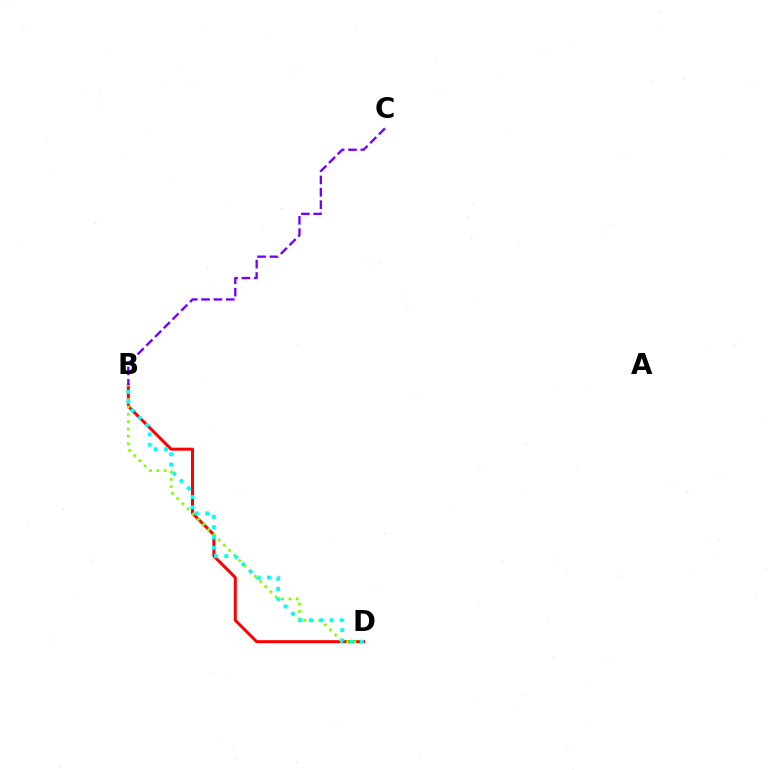{('B', 'D'): [{'color': '#ff0000', 'line_style': 'solid', 'thickness': 2.16}, {'color': '#84ff00', 'line_style': 'dotted', 'thickness': 1.99}, {'color': '#00fff6', 'line_style': 'dotted', 'thickness': 2.8}], ('B', 'C'): [{'color': '#7200ff', 'line_style': 'dashed', 'thickness': 1.68}]}